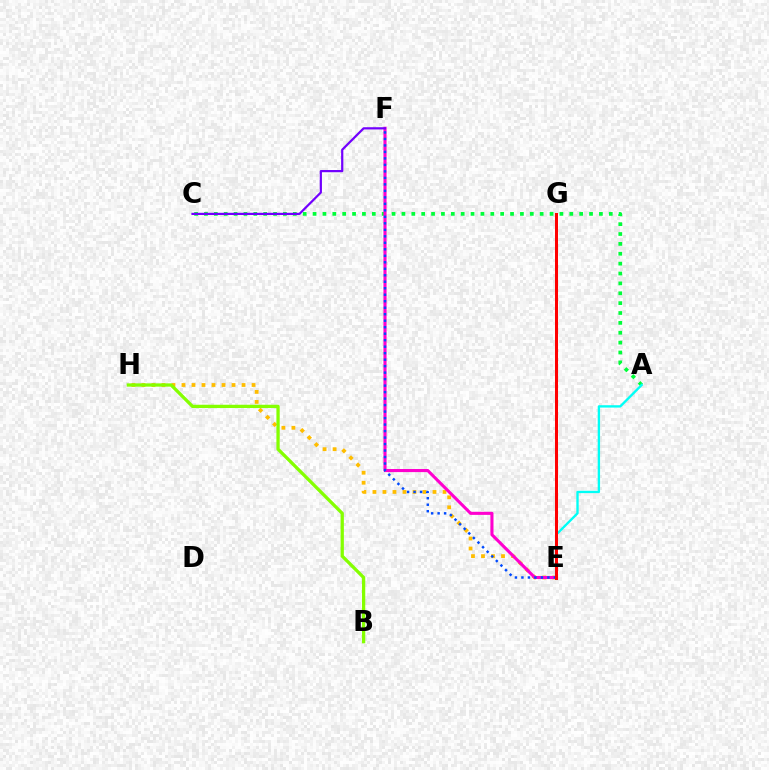{('A', 'C'): [{'color': '#00ff39', 'line_style': 'dotted', 'thickness': 2.68}], ('E', 'H'): [{'color': '#ffbd00', 'line_style': 'dotted', 'thickness': 2.72}], ('A', 'E'): [{'color': '#00fff6', 'line_style': 'solid', 'thickness': 1.69}], ('E', 'F'): [{'color': '#ff00cf', 'line_style': 'solid', 'thickness': 2.23}, {'color': '#004bff', 'line_style': 'dotted', 'thickness': 1.76}], ('B', 'H'): [{'color': '#84ff00', 'line_style': 'solid', 'thickness': 2.36}], ('C', 'F'): [{'color': '#7200ff', 'line_style': 'solid', 'thickness': 1.59}], ('E', 'G'): [{'color': '#ff0000', 'line_style': 'solid', 'thickness': 2.18}]}